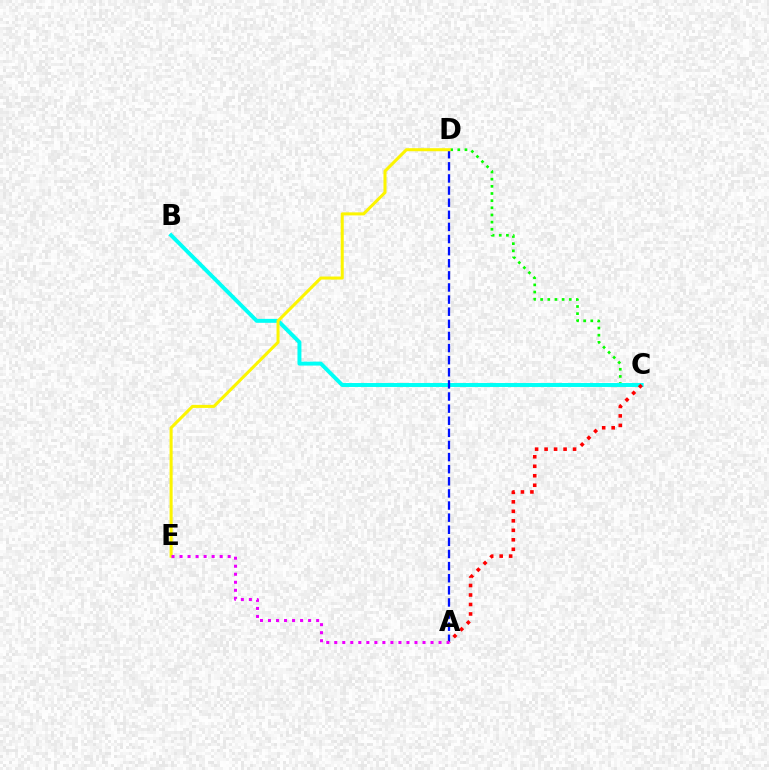{('C', 'D'): [{'color': '#08ff00', 'line_style': 'dotted', 'thickness': 1.94}], ('B', 'C'): [{'color': '#00fff6', 'line_style': 'solid', 'thickness': 2.84}], ('A', 'D'): [{'color': '#0010ff', 'line_style': 'dashed', 'thickness': 1.65}], ('D', 'E'): [{'color': '#fcf500', 'line_style': 'solid', 'thickness': 2.2}], ('A', 'C'): [{'color': '#ff0000', 'line_style': 'dotted', 'thickness': 2.58}], ('A', 'E'): [{'color': '#ee00ff', 'line_style': 'dotted', 'thickness': 2.18}]}